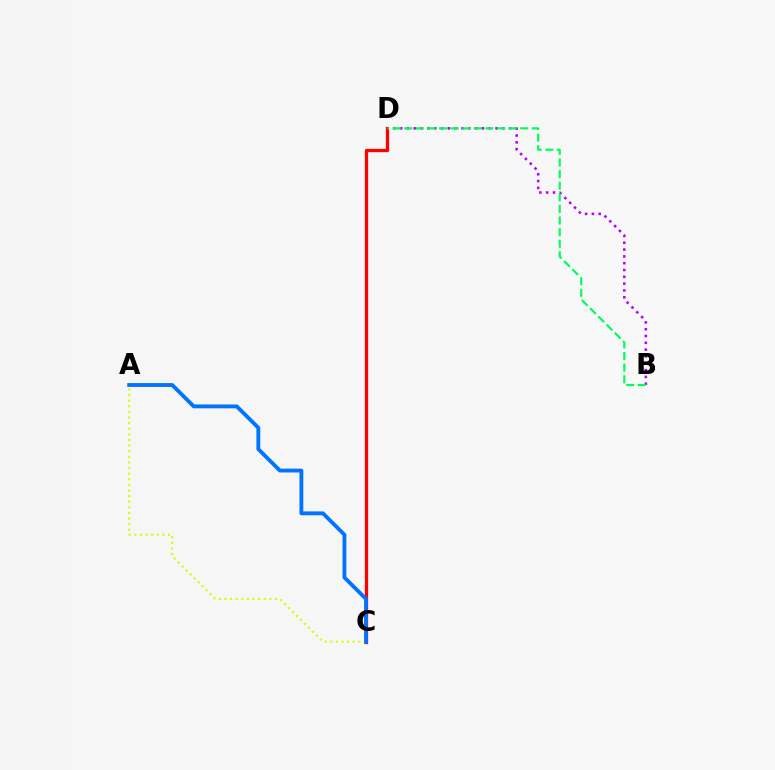{('B', 'D'): [{'color': '#b900ff', 'line_style': 'dotted', 'thickness': 1.85}, {'color': '#00ff5c', 'line_style': 'dashed', 'thickness': 1.58}], ('C', 'D'): [{'color': '#ff0000', 'line_style': 'solid', 'thickness': 2.36}], ('A', 'C'): [{'color': '#d1ff00', 'line_style': 'dotted', 'thickness': 1.52}, {'color': '#0074ff', 'line_style': 'solid', 'thickness': 2.77}]}